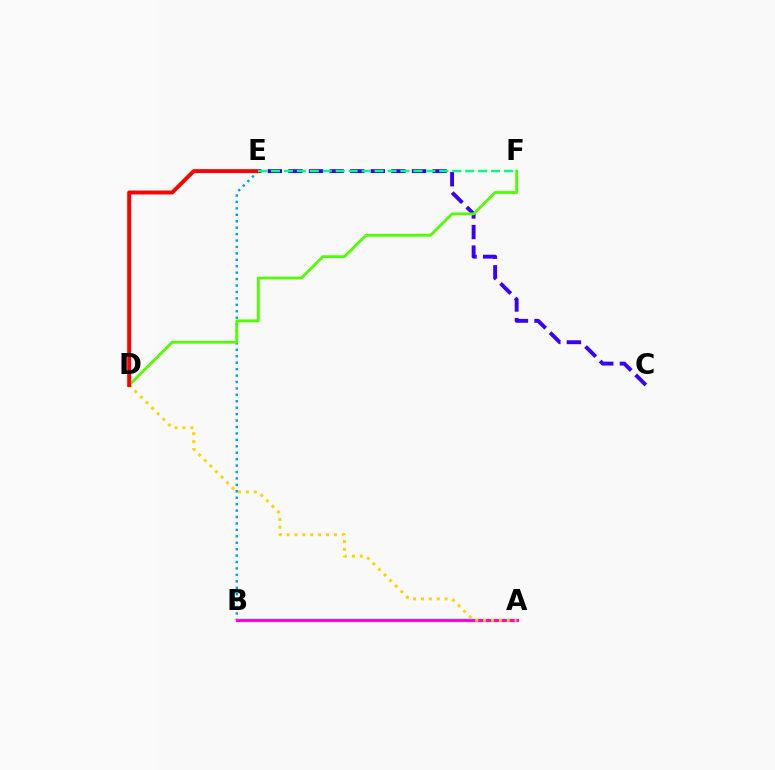{('B', 'E'): [{'color': '#009eff', 'line_style': 'dotted', 'thickness': 1.75}], ('A', 'B'): [{'color': '#ff00ed', 'line_style': 'solid', 'thickness': 2.25}], ('A', 'D'): [{'color': '#ffd500', 'line_style': 'dotted', 'thickness': 2.14}], ('C', 'E'): [{'color': '#3700ff', 'line_style': 'dashed', 'thickness': 2.8}], ('D', 'F'): [{'color': '#4fff00', 'line_style': 'solid', 'thickness': 2.02}], ('D', 'E'): [{'color': '#ff0000', 'line_style': 'solid', 'thickness': 2.82}], ('E', 'F'): [{'color': '#00ff86', 'line_style': 'dashed', 'thickness': 1.76}]}